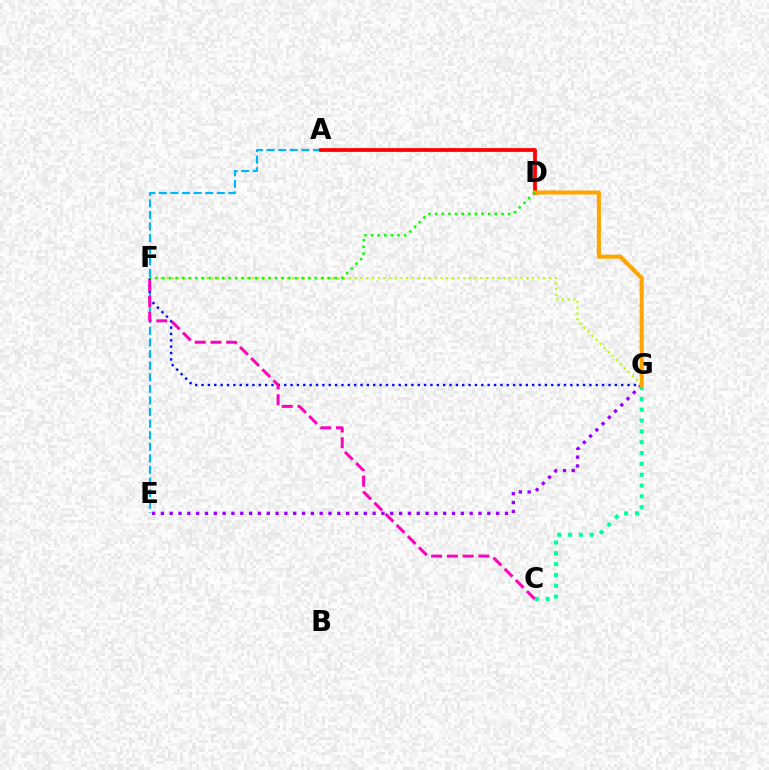{('E', 'G'): [{'color': '#9b00ff', 'line_style': 'dotted', 'thickness': 2.4}], ('F', 'G'): [{'color': '#b3ff00', 'line_style': 'dotted', 'thickness': 1.55}, {'color': '#0010ff', 'line_style': 'dotted', 'thickness': 1.73}], ('A', 'E'): [{'color': '#00b5ff', 'line_style': 'dashed', 'thickness': 1.58}], ('A', 'D'): [{'color': '#ff0000', 'line_style': 'solid', 'thickness': 2.7}], ('C', 'G'): [{'color': '#00ff9d', 'line_style': 'dotted', 'thickness': 2.94}], ('C', 'F'): [{'color': '#ff00bd', 'line_style': 'dashed', 'thickness': 2.14}], ('D', 'G'): [{'color': '#ffa500', 'line_style': 'solid', 'thickness': 2.92}], ('D', 'F'): [{'color': '#08ff00', 'line_style': 'dotted', 'thickness': 1.8}]}